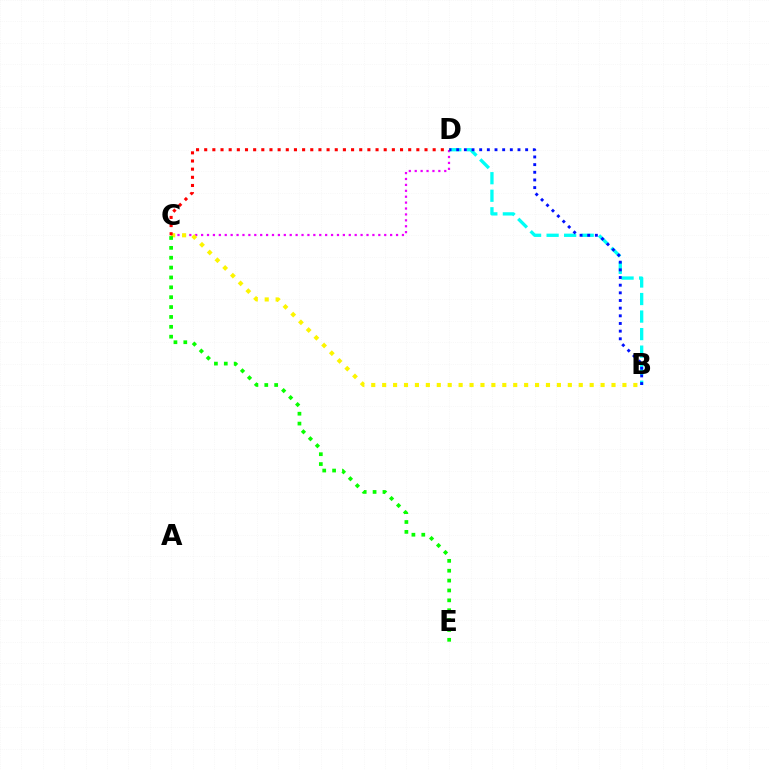{('C', 'D'): [{'color': '#ee00ff', 'line_style': 'dotted', 'thickness': 1.6}, {'color': '#ff0000', 'line_style': 'dotted', 'thickness': 2.22}], ('B', 'D'): [{'color': '#00fff6', 'line_style': 'dashed', 'thickness': 2.38}, {'color': '#0010ff', 'line_style': 'dotted', 'thickness': 2.08}], ('B', 'C'): [{'color': '#fcf500', 'line_style': 'dotted', 'thickness': 2.97}], ('C', 'E'): [{'color': '#08ff00', 'line_style': 'dotted', 'thickness': 2.68}]}